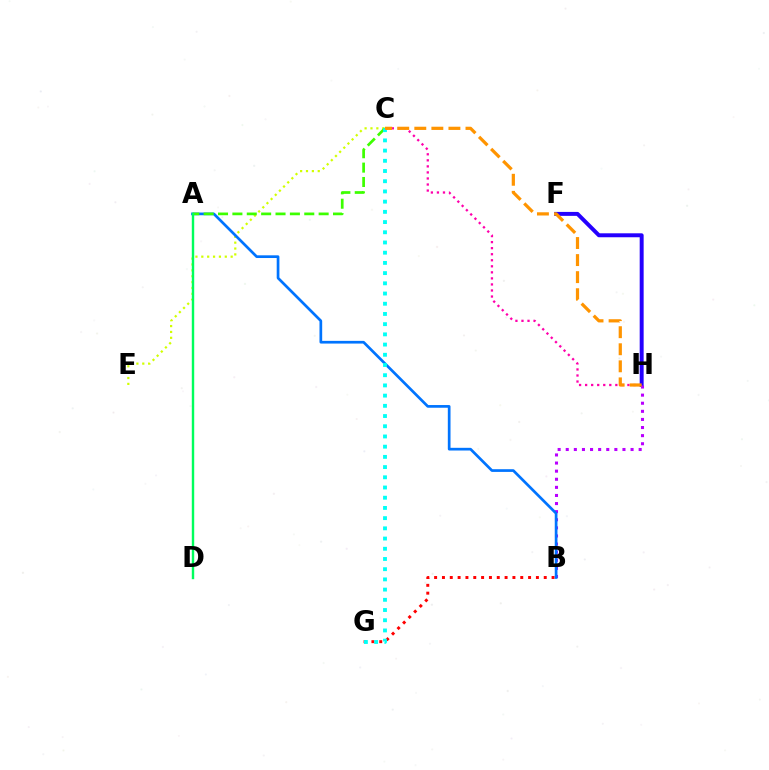{('C', 'H'): [{'color': '#ff00ac', 'line_style': 'dotted', 'thickness': 1.64}, {'color': '#ff9400', 'line_style': 'dashed', 'thickness': 2.32}], ('F', 'H'): [{'color': '#2500ff', 'line_style': 'solid', 'thickness': 2.85}], ('B', 'G'): [{'color': '#ff0000', 'line_style': 'dotted', 'thickness': 2.13}], ('B', 'H'): [{'color': '#b900ff', 'line_style': 'dotted', 'thickness': 2.2}], ('C', 'E'): [{'color': '#d1ff00', 'line_style': 'dotted', 'thickness': 1.6}], ('A', 'B'): [{'color': '#0074ff', 'line_style': 'solid', 'thickness': 1.95}], ('A', 'C'): [{'color': '#3dff00', 'line_style': 'dashed', 'thickness': 1.95}], ('C', 'G'): [{'color': '#00fff6', 'line_style': 'dotted', 'thickness': 2.77}], ('A', 'D'): [{'color': '#00ff5c', 'line_style': 'solid', 'thickness': 1.74}]}